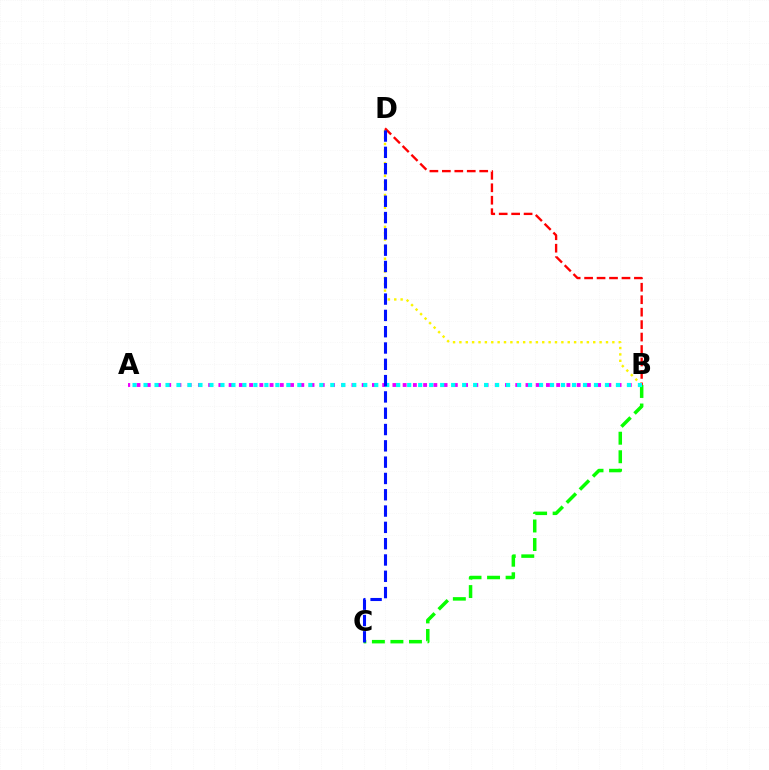{('A', 'B'): [{'color': '#ee00ff', 'line_style': 'dotted', 'thickness': 2.78}, {'color': '#00fff6', 'line_style': 'dotted', 'thickness': 2.99}], ('B', 'D'): [{'color': '#fcf500', 'line_style': 'dotted', 'thickness': 1.73}, {'color': '#ff0000', 'line_style': 'dashed', 'thickness': 1.69}], ('B', 'C'): [{'color': '#08ff00', 'line_style': 'dashed', 'thickness': 2.52}], ('C', 'D'): [{'color': '#0010ff', 'line_style': 'dashed', 'thickness': 2.22}]}